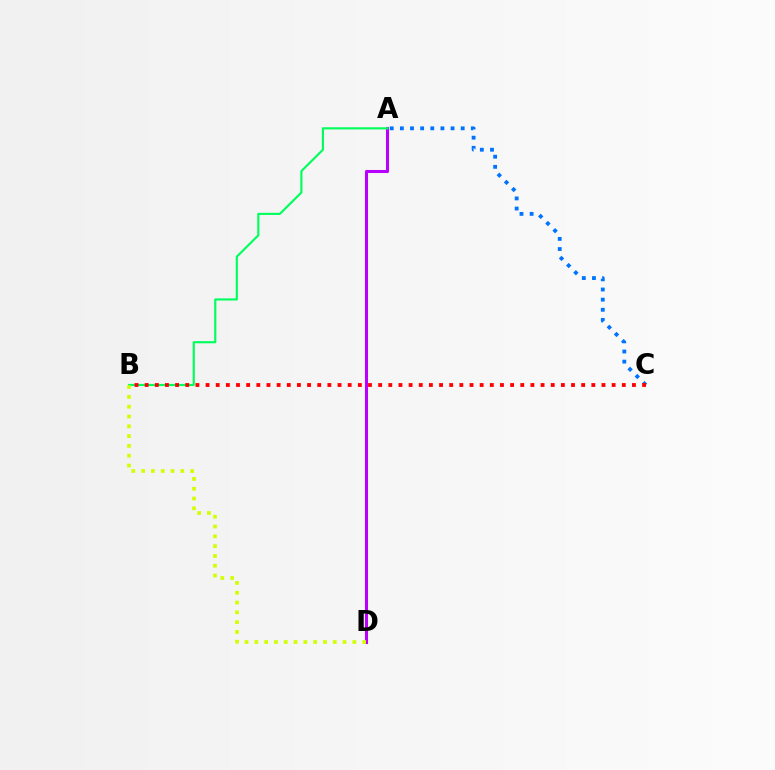{('A', 'D'): [{'color': '#b900ff', 'line_style': 'solid', 'thickness': 2.2}], ('A', 'B'): [{'color': '#00ff5c', 'line_style': 'solid', 'thickness': 1.55}], ('A', 'C'): [{'color': '#0074ff', 'line_style': 'dotted', 'thickness': 2.75}], ('B', 'D'): [{'color': '#d1ff00', 'line_style': 'dotted', 'thickness': 2.66}], ('B', 'C'): [{'color': '#ff0000', 'line_style': 'dotted', 'thickness': 2.76}]}